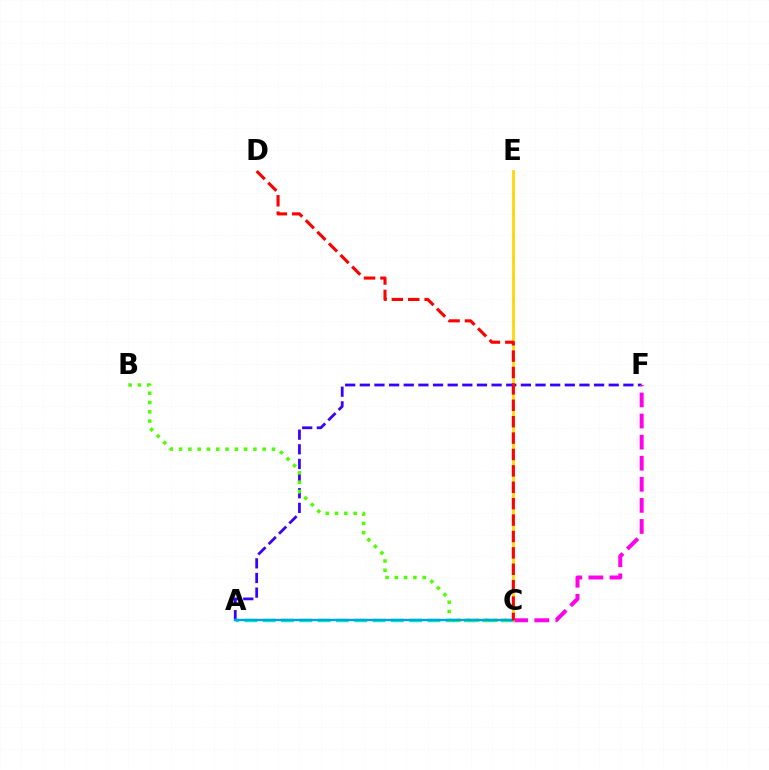{('A', 'F'): [{'color': '#3700ff', 'line_style': 'dashed', 'thickness': 1.99}], ('C', 'F'): [{'color': '#ff00ed', 'line_style': 'dashed', 'thickness': 2.86}], ('A', 'C'): [{'color': '#00ff86', 'line_style': 'dashed', 'thickness': 2.49}, {'color': '#009eff', 'line_style': 'solid', 'thickness': 1.68}], ('C', 'E'): [{'color': '#ffd500', 'line_style': 'solid', 'thickness': 1.98}], ('B', 'C'): [{'color': '#4fff00', 'line_style': 'dotted', 'thickness': 2.52}], ('C', 'D'): [{'color': '#ff0000', 'line_style': 'dashed', 'thickness': 2.23}]}